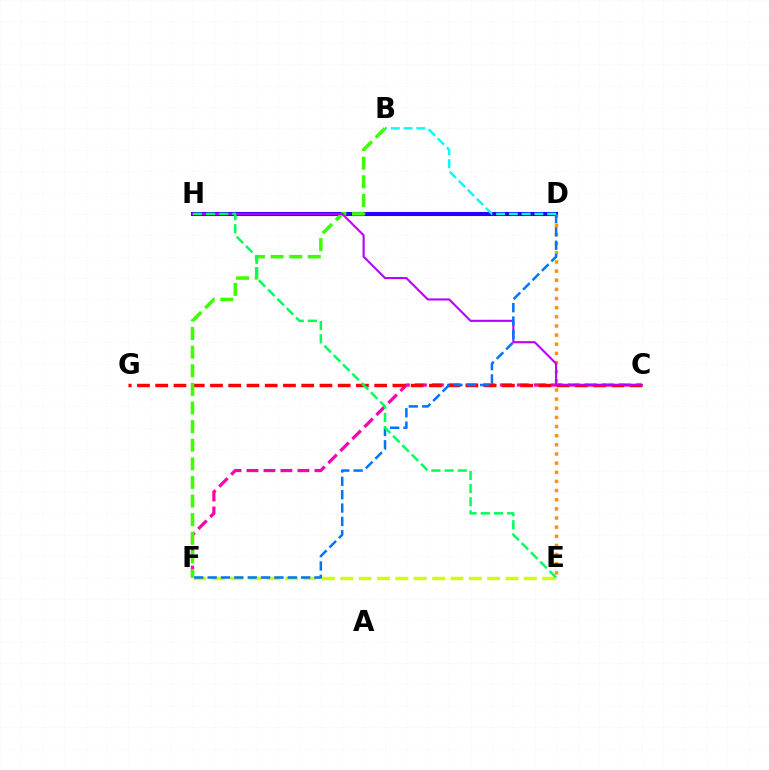{('C', 'F'): [{'color': '#ff00ac', 'line_style': 'dashed', 'thickness': 2.31}], ('D', 'H'): [{'color': '#2500ff', 'line_style': 'solid', 'thickness': 2.94}], ('C', 'G'): [{'color': '#ff0000', 'line_style': 'dashed', 'thickness': 2.48}], ('D', 'E'): [{'color': '#ff9400', 'line_style': 'dotted', 'thickness': 2.48}], ('B', 'F'): [{'color': '#3dff00', 'line_style': 'dashed', 'thickness': 2.53}], ('E', 'F'): [{'color': '#d1ff00', 'line_style': 'dashed', 'thickness': 2.49}], ('C', 'H'): [{'color': '#b900ff', 'line_style': 'solid', 'thickness': 1.52}], ('D', 'F'): [{'color': '#0074ff', 'line_style': 'dashed', 'thickness': 1.81}], ('E', 'H'): [{'color': '#00ff5c', 'line_style': 'dashed', 'thickness': 1.79}], ('B', 'D'): [{'color': '#00fff6', 'line_style': 'dashed', 'thickness': 1.73}]}